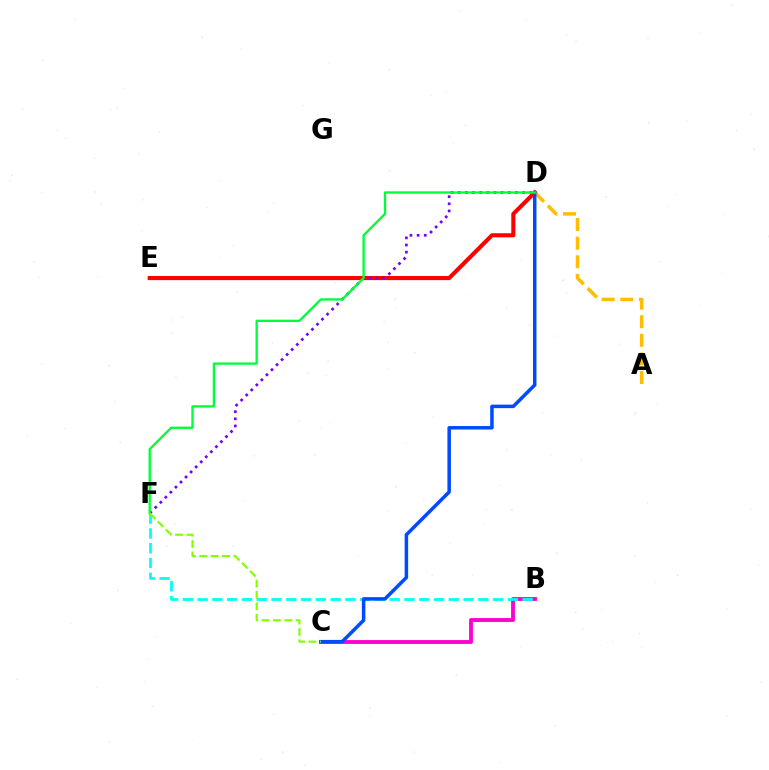{('D', 'E'): [{'color': '#ff0000', 'line_style': 'solid', 'thickness': 2.95}], ('A', 'D'): [{'color': '#ffbd00', 'line_style': 'dashed', 'thickness': 2.53}], ('B', 'C'): [{'color': '#ff00cf', 'line_style': 'solid', 'thickness': 2.77}], ('B', 'F'): [{'color': '#00fff6', 'line_style': 'dashed', 'thickness': 2.01}], ('C', 'D'): [{'color': '#004bff', 'line_style': 'solid', 'thickness': 2.52}], ('D', 'F'): [{'color': '#7200ff', 'line_style': 'dotted', 'thickness': 1.94}, {'color': '#00ff39', 'line_style': 'solid', 'thickness': 1.69}], ('C', 'F'): [{'color': '#84ff00', 'line_style': 'dashed', 'thickness': 1.55}]}